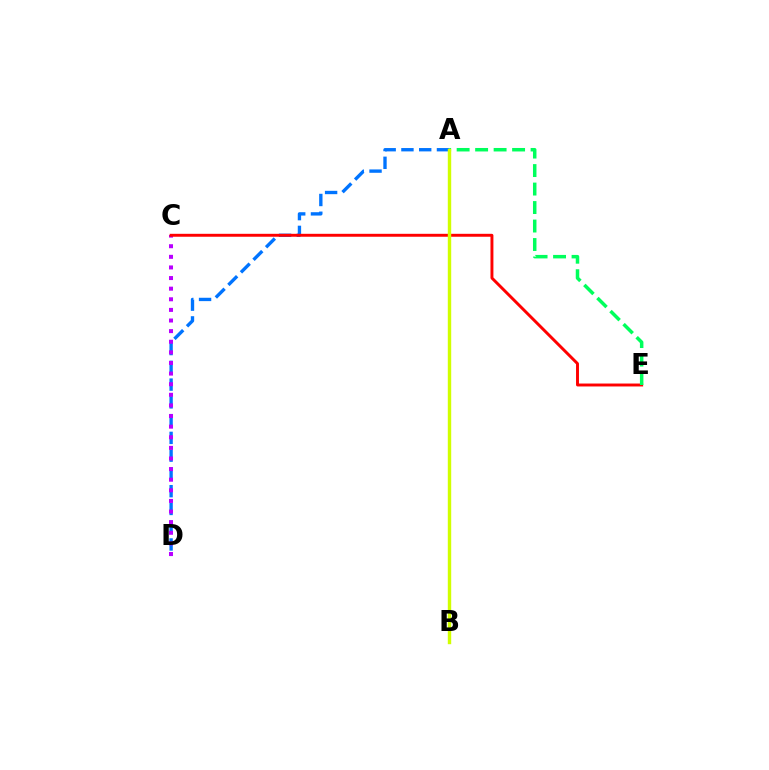{('A', 'D'): [{'color': '#0074ff', 'line_style': 'dashed', 'thickness': 2.41}], ('C', 'D'): [{'color': '#b900ff', 'line_style': 'dotted', 'thickness': 2.88}], ('C', 'E'): [{'color': '#ff0000', 'line_style': 'solid', 'thickness': 2.11}], ('A', 'E'): [{'color': '#00ff5c', 'line_style': 'dashed', 'thickness': 2.51}], ('A', 'B'): [{'color': '#d1ff00', 'line_style': 'solid', 'thickness': 2.45}]}